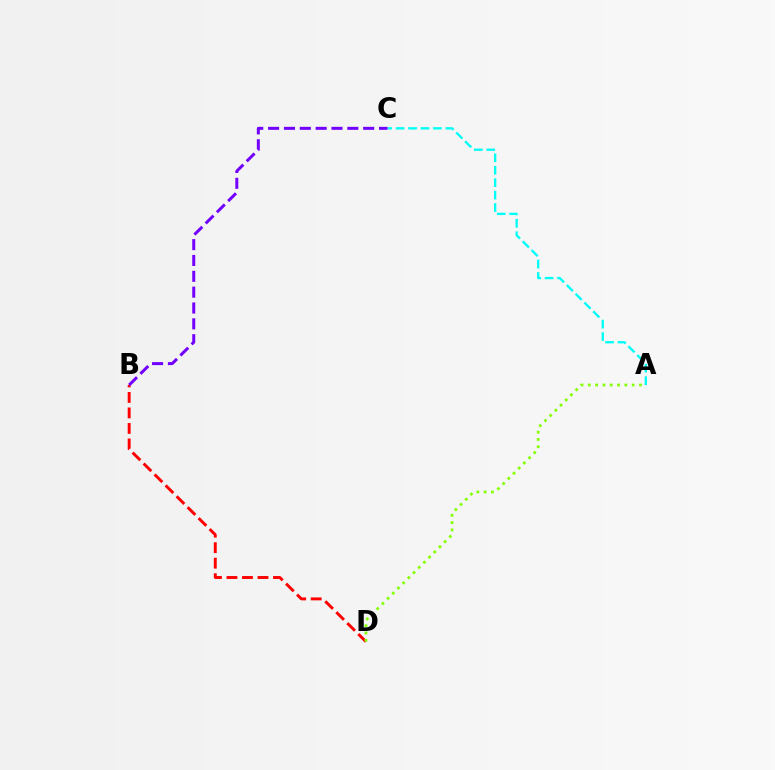{('B', 'D'): [{'color': '#ff0000', 'line_style': 'dashed', 'thickness': 2.11}], ('A', 'C'): [{'color': '#00fff6', 'line_style': 'dashed', 'thickness': 1.69}], ('B', 'C'): [{'color': '#7200ff', 'line_style': 'dashed', 'thickness': 2.15}], ('A', 'D'): [{'color': '#84ff00', 'line_style': 'dotted', 'thickness': 1.99}]}